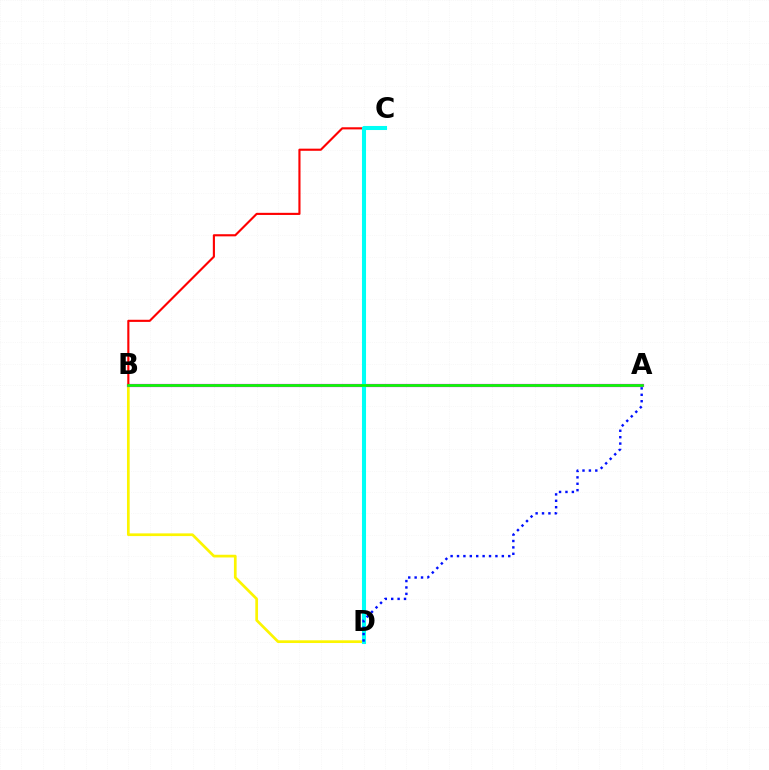{('B', 'D'): [{'color': '#fcf500', 'line_style': 'solid', 'thickness': 1.95}], ('A', 'B'): [{'color': '#ee00ff', 'line_style': 'solid', 'thickness': 2.3}, {'color': '#08ff00', 'line_style': 'solid', 'thickness': 1.92}], ('B', 'C'): [{'color': '#ff0000', 'line_style': 'solid', 'thickness': 1.53}], ('C', 'D'): [{'color': '#00fff6', 'line_style': 'solid', 'thickness': 2.93}], ('A', 'D'): [{'color': '#0010ff', 'line_style': 'dotted', 'thickness': 1.74}]}